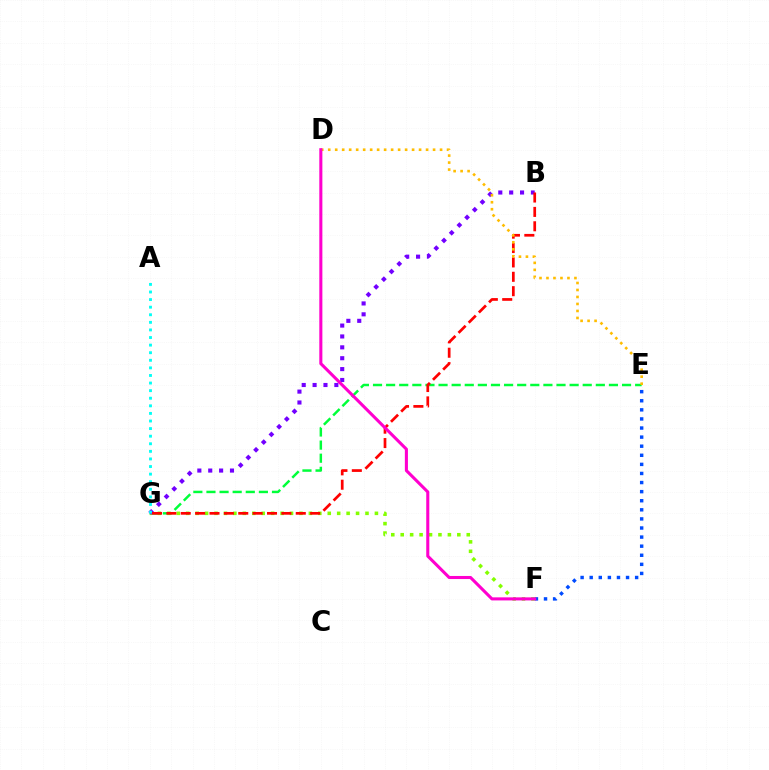{('E', 'G'): [{'color': '#00ff39', 'line_style': 'dashed', 'thickness': 1.78}], ('F', 'G'): [{'color': '#84ff00', 'line_style': 'dotted', 'thickness': 2.56}], ('B', 'G'): [{'color': '#7200ff', 'line_style': 'dotted', 'thickness': 2.96}, {'color': '#ff0000', 'line_style': 'dashed', 'thickness': 1.95}], ('E', 'F'): [{'color': '#004bff', 'line_style': 'dotted', 'thickness': 2.47}], ('D', 'E'): [{'color': '#ffbd00', 'line_style': 'dotted', 'thickness': 1.9}], ('D', 'F'): [{'color': '#ff00cf', 'line_style': 'solid', 'thickness': 2.21}], ('A', 'G'): [{'color': '#00fff6', 'line_style': 'dotted', 'thickness': 2.06}]}